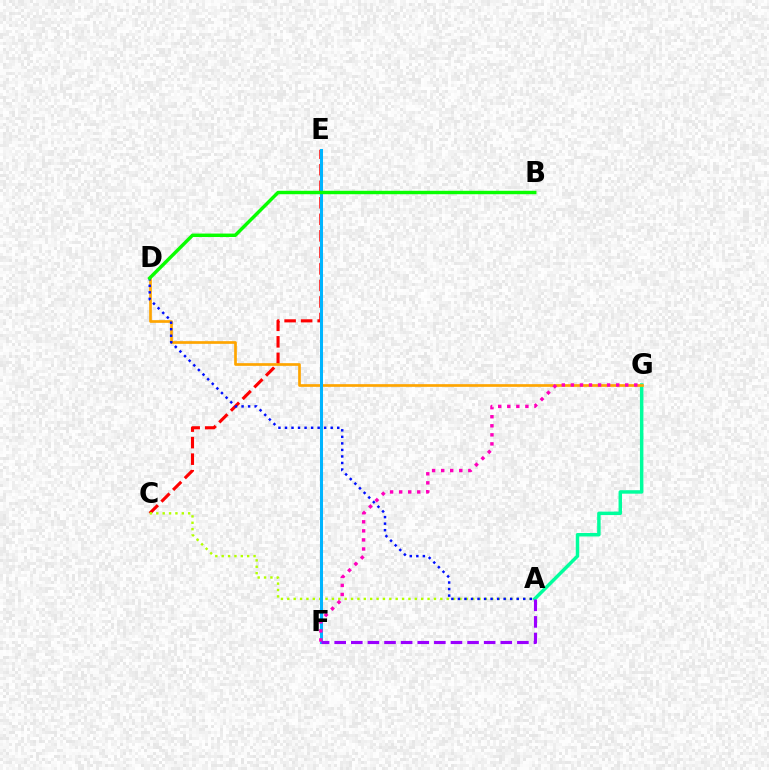{('A', 'G'): [{'color': '#00ff9d', 'line_style': 'solid', 'thickness': 2.5}], ('C', 'E'): [{'color': '#ff0000', 'line_style': 'dashed', 'thickness': 2.25}], ('A', 'C'): [{'color': '#b3ff00', 'line_style': 'dotted', 'thickness': 1.73}], ('D', 'G'): [{'color': '#ffa500', 'line_style': 'solid', 'thickness': 1.93}], ('E', 'F'): [{'color': '#00b5ff', 'line_style': 'solid', 'thickness': 2.18}], ('A', 'D'): [{'color': '#0010ff', 'line_style': 'dotted', 'thickness': 1.77}], ('F', 'G'): [{'color': '#ff00bd', 'line_style': 'dotted', 'thickness': 2.46}], ('B', 'D'): [{'color': '#08ff00', 'line_style': 'solid', 'thickness': 2.48}], ('A', 'F'): [{'color': '#9b00ff', 'line_style': 'dashed', 'thickness': 2.26}]}